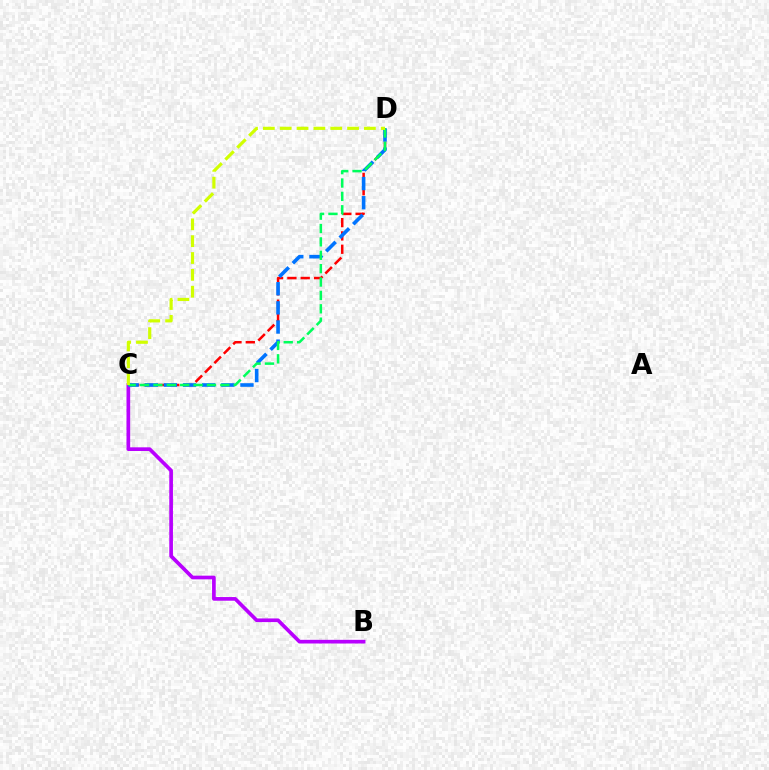{('C', 'D'): [{'color': '#ff0000', 'line_style': 'dashed', 'thickness': 1.81}, {'color': '#0074ff', 'line_style': 'dashed', 'thickness': 2.6}, {'color': '#00ff5c', 'line_style': 'dashed', 'thickness': 1.82}, {'color': '#d1ff00', 'line_style': 'dashed', 'thickness': 2.29}], ('B', 'C'): [{'color': '#b900ff', 'line_style': 'solid', 'thickness': 2.64}]}